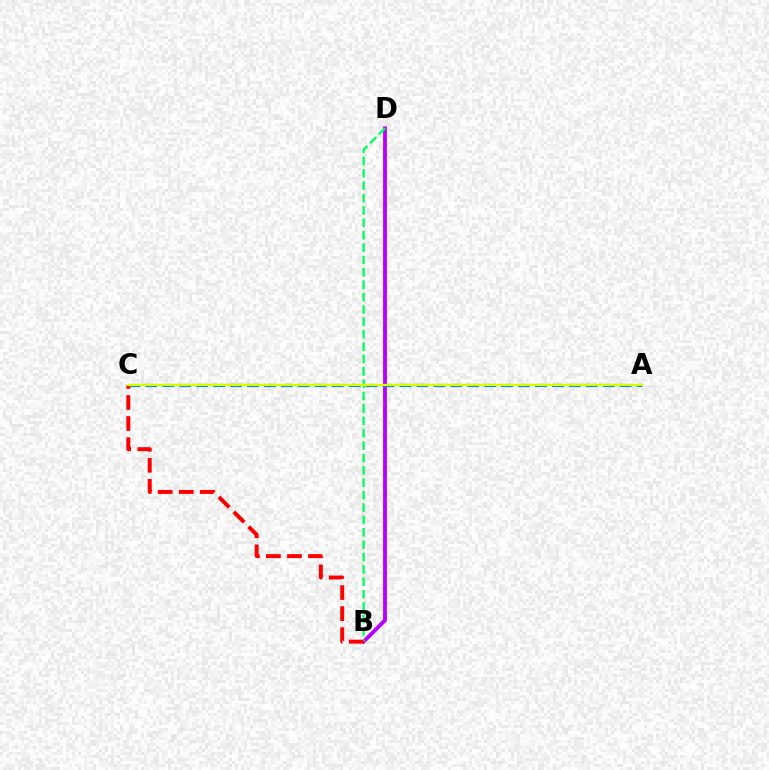{('B', 'D'): [{'color': '#b900ff', 'line_style': 'solid', 'thickness': 2.77}, {'color': '#00ff5c', 'line_style': 'dashed', 'thickness': 1.68}], ('A', 'C'): [{'color': '#0074ff', 'line_style': 'dashed', 'thickness': 2.3}, {'color': '#d1ff00', 'line_style': 'solid', 'thickness': 1.66}], ('B', 'C'): [{'color': '#ff0000', 'line_style': 'dashed', 'thickness': 2.86}]}